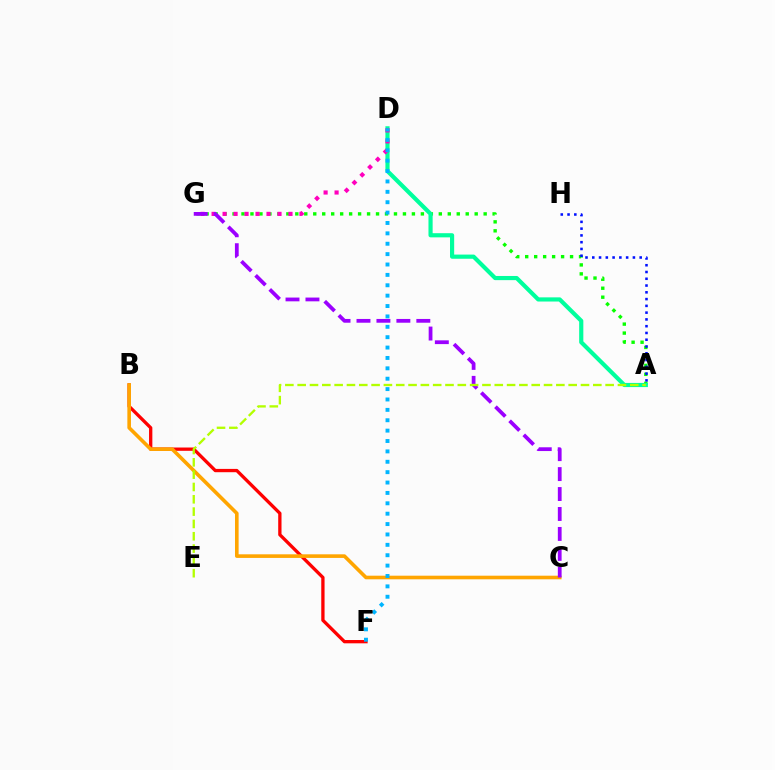{('A', 'G'): [{'color': '#08ff00', 'line_style': 'dotted', 'thickness': 2.44}], ('A', 'D'): [{'color': '#00ff9d', 'line_style': 'solid', 'thickness': 3.0}], ('B', 'F'): [{'color': '#ff0000', 'line_style': 'solid', 'thickness': 2.38}], ('D', 'G'): [{'color': '#ff00bd', 'line_style': 'dotted', 'thickness': 2.98}], ('B', 'C'): [{'color': '#ffa500', 'line_style': 'solid', 'thickness': 2.6}], ('D', 'F'): [{'color': '#00b5ff', 'line_style': 'dotted', 'thickness': 2.82}], ('C', 'G'): [{'color': '#9b00ff', 'line_style': 'dashed', 'thickness': 2.71}], ('A', 'H'): [{'color': '#0010ff', 'line_style': 'dotted', 'thickness': 1.84}], ('A', 'E'): [{'color': '#b3ff00', 'line_style': 'dashed', 'thickness': 1.67}]}